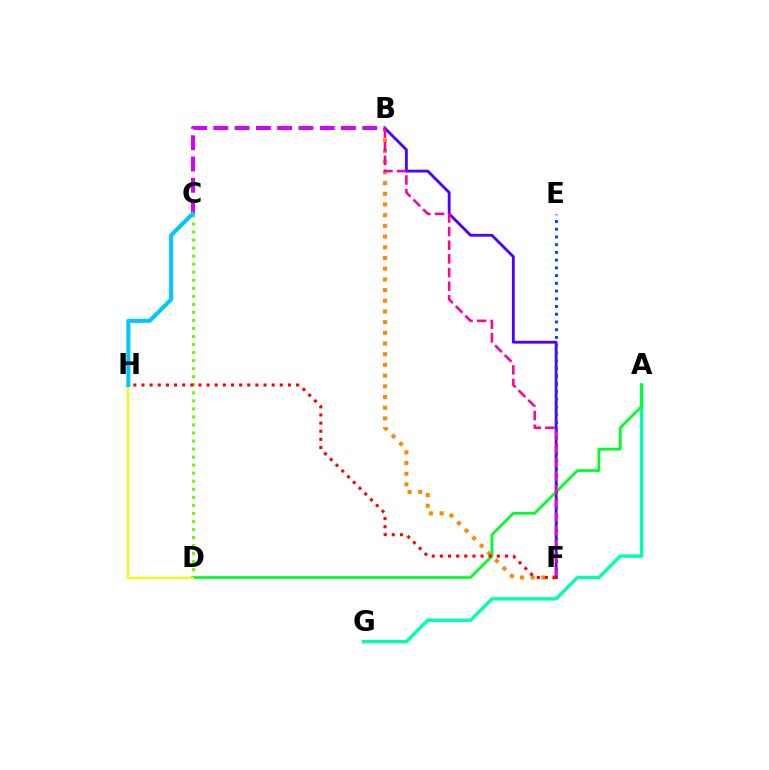{('C', 'D'): [{'color': '#66ff00', 'line_style': 'dotted', 'thickness': 2.18}], ('A', 'G'): [{'color': '#00ffaf', 'line_style': 'solid', 'thickness': 2.43}], ('B', 'F'): [{'color': '#ff8800', 'line_style': 'dotted', 'thickness': 2.91}, {'color': '#4f00ff', 'line_style': 'solid', 'thickness': 2.04}, {'color': '#ff00a0', 'line_style': 'dashed', 'thickness': 1.85}], ('B', 'C'): [{'color': '#d600ff', 'line_style': 'dashed', 'thickness': 2.89}], ('A', 'D'): [{'color': '#00ff27', 'line_style': 'solid', 'thickness': 1.99}], ('D', 'H'): [{'color': '#eeff00', 'line_style': 'solid', 'thickness': 1.63}], ('E', 'F'): [{'color': '#003fff', 'line_style': 'dotted', 'thickness': 2.1}], ('F', 'H'): [{'color': '#ff0000', 'line_style': 'dotted', 'thickness': 2.21}], ('C', 'H'): [{'color': '#00c7ff', 'line_style': 'solid', 'thickness': 2.93}]}